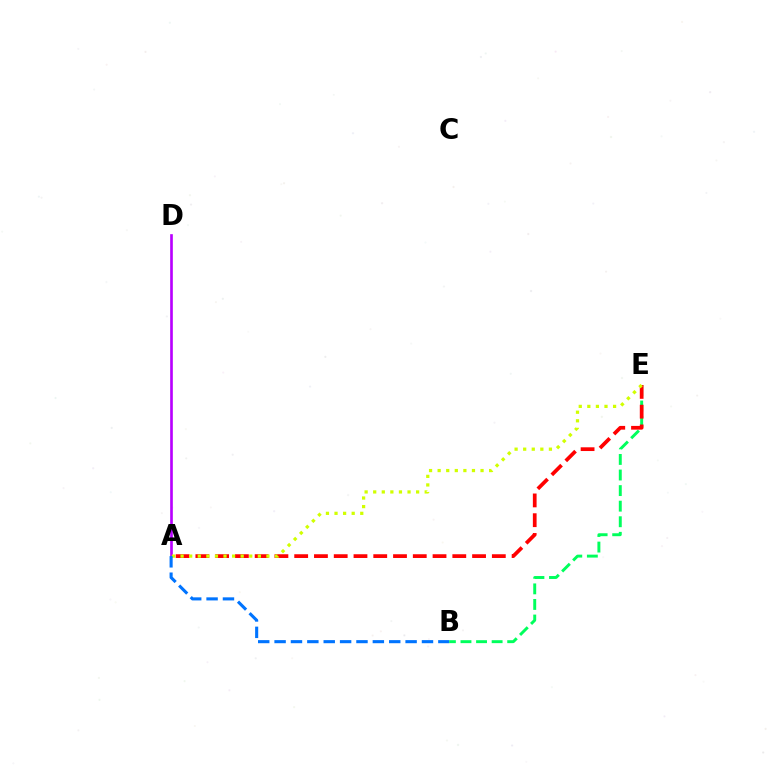{('A', 'D'): [{'color': '#b900ff', 'line_style': 'solid', 'thickness': 1.91}], ('B', 'E'): [{'color': '#00ff5c', 'line_style': 'dashed', 'thickness': 2.12}], ('A', 'E'): [{'color': '#ff0000', 'line_style': 'dashed', 'thickness': 2.68}, {'color': '#d1ff00', 'line_style': 'dotted', 'thickness': 2.33}], ('A', 'B'): [{'color': '#0074ff', 'line_style': 'dashed', 'thickness': 2.22}]}